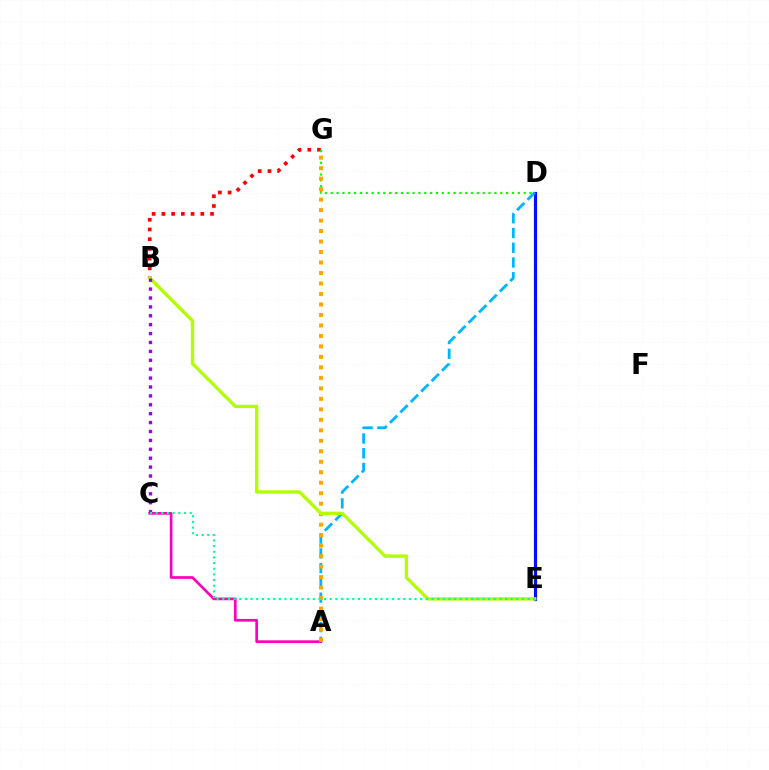{('B', 'G'): [{'color': '#ff0000', 'line_style': 'dotted', 'thickness': 2.65}], ('D', 'G'): [{'color': '#08ff00', 'line_style': 'dotted', 'thickness': 1.59}], ('D', 'E'): [{'color': '#0010ff', 'line_style': 'solid', 'thickness': 2.3}], ('A', 'C'): [{'color': '#ff00bd', 'line_style': 'solid', 'thickness': 1.94}], ('A', 'D'): [{'color': '#00b5ff', 'line_style': 'dashed', 'thickness': 2.0}], ('A', 'G'): [{'color': '#ffa500', 'line_style': 'dotted', 'thickness': 2.85}], ('B', 'E'): [{'color': '#b3ff00', 'line_style': 'solid', 'thickness': 2.42}], ('B', 'C'): [{'color': '#9b00ff', 'line_style': 'dotted', 'thickness': 2.42}], ('C', 'E'): [{'color': '#00ff9d', 'line_style': 'dotted', 'thickness': 1.54}]}